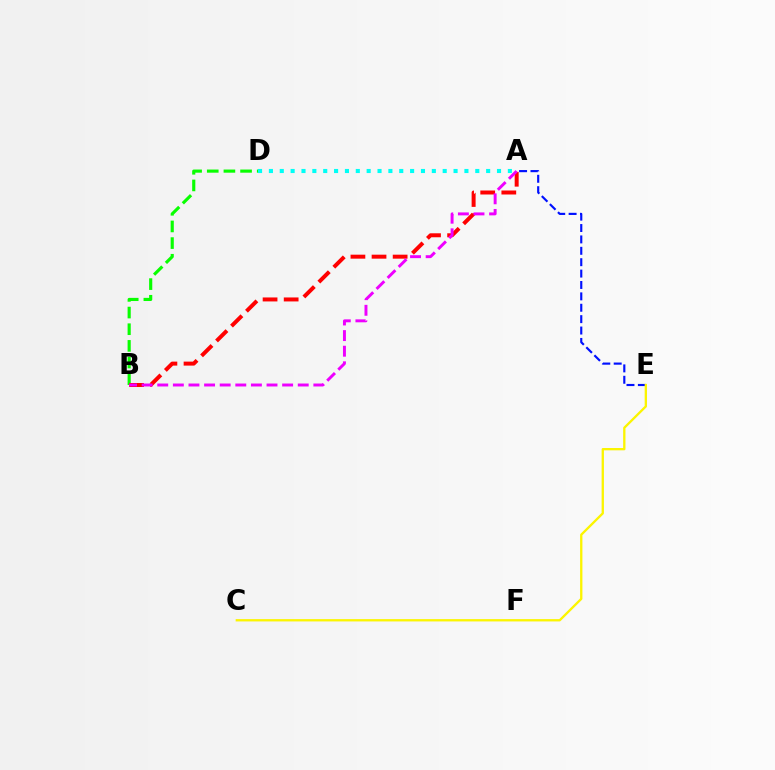{('B', 'D'): [{'color': '#08ff00', 'line_style': 'dashed', 'thickness': 2.26}], ('A', 'E'): [{'color': '#0010ff', 'line_style': 'dashed', 'thickness': 1.55}], ('A', 'B'): [{'color': '#ff0000', 'line_style': 'dashed', 'thickness': 2.87}, {'color': '#ee00ff', 'line_style': 'dashed', 'thickness': 2.12}], ('C', 'E'): [{'color': '#fcf500', 'line_style': 'solid', 'thickness': 1.67}], ('A', 'D'): [{'color': '#00fff6', 'line_style': 'dotted', 'thickness': 2.95}]}